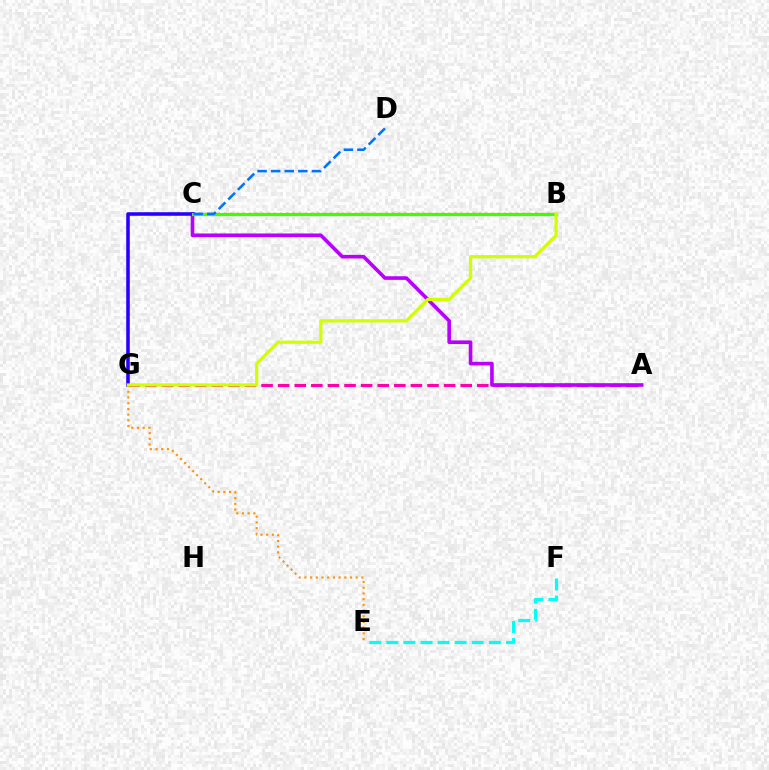{('A', 'G'): [{'color': '#ff00ac', 'line_style': 'dashed', 'thickness': 2.25}], ('A', 'C'): [{'color': '#b900ff', 'line_style': 'solid', 'thickness': 2.61}], ('B', 'C'): [{'color': '#00ff5c', 'line_style': 'dotted', 'thickness': 1.95}, {'color': '#ff0000', 'line_style': 'dotted', 'thickness': 1.69}, {'color': '#3dff00', 'line_style': 'solid', 'thickness': 2.31}], ('C', 'G'): [{'color': '#2500ff', 'line_style': 'solid', 'thickness': 2.56}], ('E', 'F'): [{'color': '#00fff6', 'line_style': 'dashed', 'thickness': 2.32}], ('C', 'D'): [{'color': '#0074ff', 'line_style': 'dashed', 'thickness': 1.85}], ('E', 'G'): [{'color': '#ff9400', 'line_style': 'dotted', 'thickness': 1.55}], ('B', 'G'): [{'color': '#d1ff00', 'line_style': 'solid', 'thickness': 2.33}]}